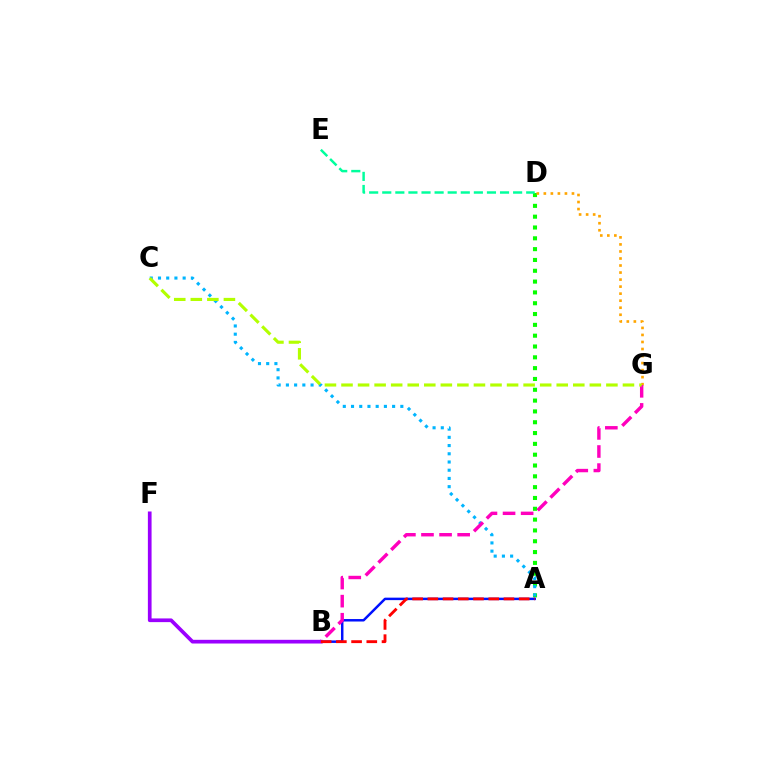{('A', 'D'): [{'color': '#08ff00', 'line_style': 'dotted', 'thickness': 2.94}], ('A', 'B'): [{'color': '#0010ff', 'line_style': 'solid', 'thickness': 1.78}, {'color': '#ff0000', 'line_style': 'dashed', 'thickness': 2.07}], ('D', 'E'): [{'color': '#00ff9d', 'line_style': 'dashed', 'thickness': 1.78}], ('D', 'G'): [{'color': '#ffa500', 'line_style': 'dotted', 'thickness': 1.91}], ('A', 'C'): [{'color': '#00b5ff', 'line_style': 'dotted', 'thickness': 2.23}], ('B', 'G'): [{'color': '#ff00bd', 'line_style': 'dashed', 'thickness': 2.46}], ('B', 'F'): [{'color': '#9b00ff', 'line_style': 'solid', 'thickness': 2.66}], ('C', 'G'): [{'color': '#b3ff00', 'line_style': 'dashed', 'thickness': 2.25}]}